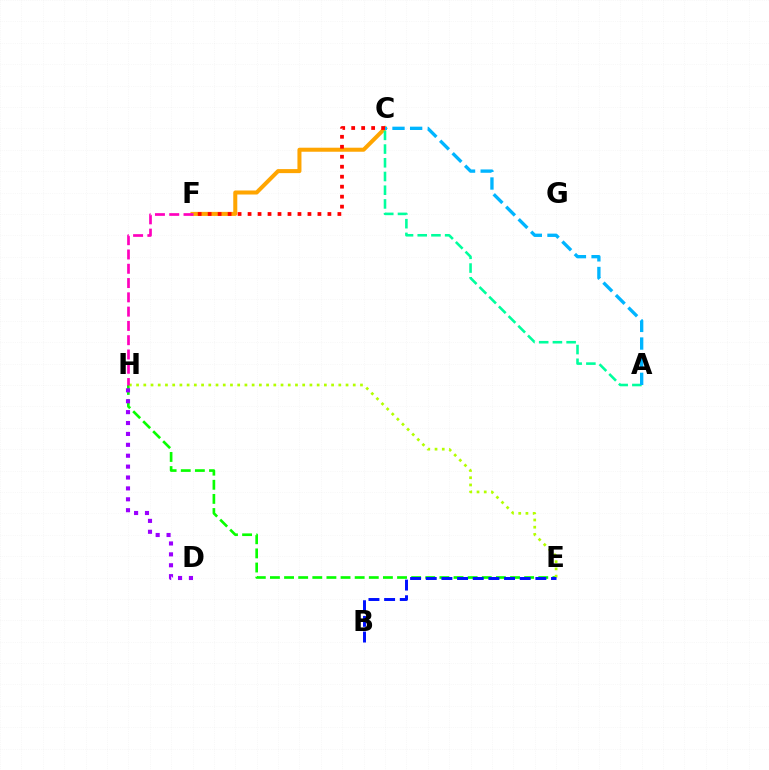{('E', 'H'): [{'color': '#08ff00', 'line_style': 'dashed', 'thickness': 1.92}, {'color': '#b3ff00', 'line_style': 'dotted', 'thickness': 1.96}], ('C', 'F'): [{'color': '#ffa500', 'line_style': 'solid', 'thickness': 2.9}, {'color': '#ff0000', 'line_style': 'dotted', 'thickness': 2.71}], ('A', 'C'): [{'color': '#00ff9d', 'line_style': 'dashed', 'thickness': 1.86}, {'color': '#00b5ff', 'line_style': 'dashed', 'thickness': 2.4}], ('D', 'H'): [{'color': '#9b00ff', 'line_style': 'dotted', 'thickness': 2.96}], ('F', 'H'): [{'color': '#ff00bd', 'line_style': 'dashed', 'thickness': 1.94}], ('B', 'E'): [{'color': '#0010ff', 'line_style': 'dashed', 'thickness': 2.13}]}